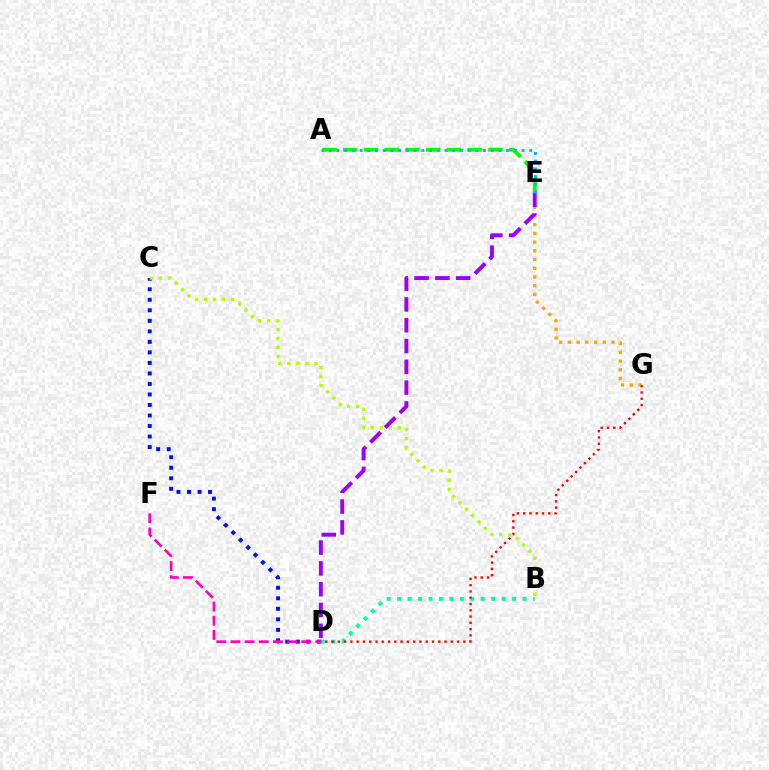{('B', 'D'): [{'color': '#00ff9d', 'line_style': 'dotted', 'thickness': 2.84}], ('E', 'G'): [{'color': '#ffa500', 'line_style': 'dotted', 'thickness': 2.37}], ('C', 'D'): [{'color': '#0010ff', 'line_style': 'dotted', 'thickness': 2.86}], ('B', 'C'): [{'color': '#b3ff00', 'line_style': 'dotted', 'thickness': 2.44}], ('A', 'E'): [{'color': '#08ff00', 'line_style': 'dashed', 'thickness': 2.82}, {'color': '#00b5ff', 'line_style': 'dotted', 'thickness': 2.1}], ('D', 'G'): [{'color': '#ff0000', 'line_style': 'dotted', 'thickness': 1.7}], ('D', 'F'): [{'color': '#ff00bd', 'line_style': 'dashed', 'thickness': 1.92}], ('D', 'E'): [{'color': '#9b00ff', 'line_style': 'dashed', 'thickness': 2.82}]}